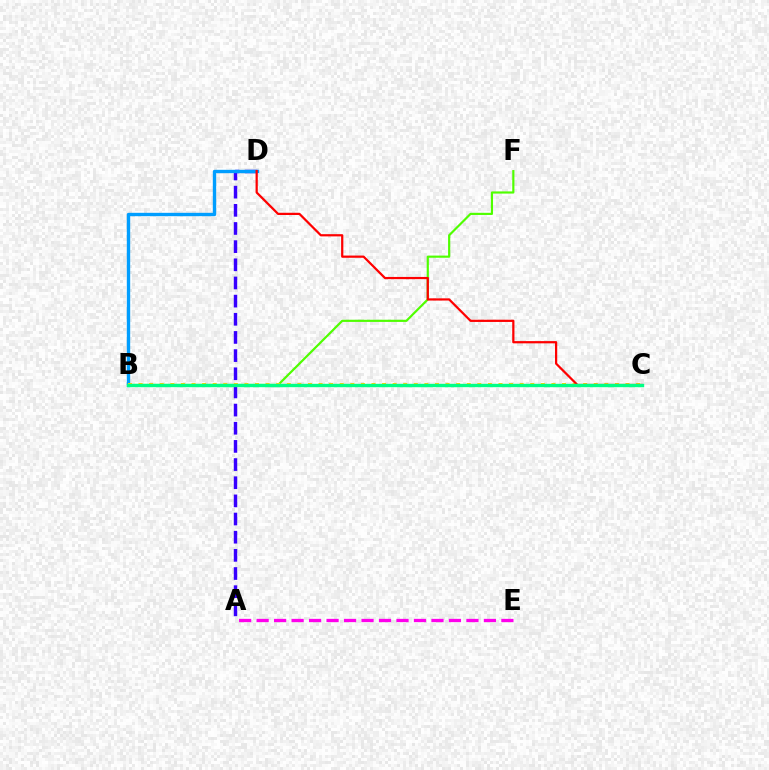{('B', 'F'): [{'color': '#4fff00', 'line_style': 'solid', 'thickness': 1.56}], ('A', 'E'): [{'color': '#ff00ed', 'line_style': 'dashed', 'thickness': 2.38}], ('A', 'D'): [{'color': '#3700ff', 'line_style': 'dashed', 'thickness': 2.47}], ('B', 'D'): [{'color': '#009eff', 'line_style': 'solid', 'thickness': 2.43}], ('B', 'C'): [{'color': '#ffd500', 'line_style': 'dotted', 'thickness': 2.88}, {'color': '#00ff86', 'line_style': 'solid', 'thickness': 2.44}], ('C', 'D'): [{'color': '#ff0000', 'line_style': 'solid', 'thickness': 1.6}]}